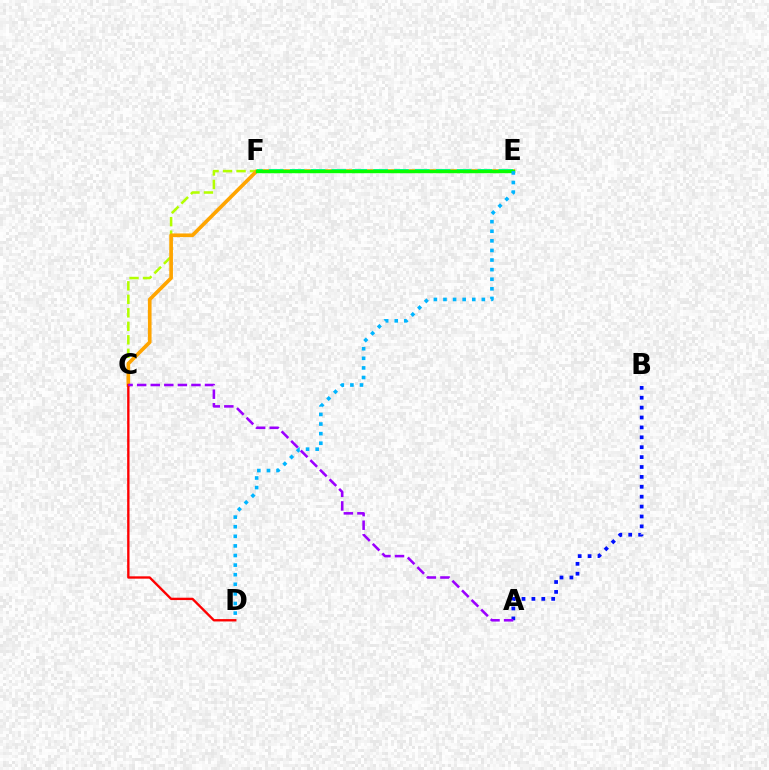{('C', 'E'): [{'color': '#b3ff00', 'line_style': 'dashed', 'thickness': 1.83}, {'color': '#ffa500', 'line_style': 'solid', 'thickness': 2.63}], ('E', 'F'): [{'color': '#ff00bd', 'line_style': 'dotted', 'thickness': 1.53}, {'color': '#00ff9d', 'line_style': 'dashed', 'thickness': 2.83}, {'color': '#08ff00', 'line_style': 'solid', 'thickness': 2.45}], ('D', 'E'): [{'color': '#00b5ff', 'line_style': 'dotted', 'thickness': 2.61}], ('C', 'D'): [{'color': '#ff0000', 'line_style': 'solid', 'thickness': 1.69}], ('A', 'B'): [{'color': '#0010ff', 'line_style': 'dotted', 'thickness': 2.69}], ('A', 'C'): [{'color': '#9b00ff', 'line_style': 'dashed', 'thickness': 1.84}]}